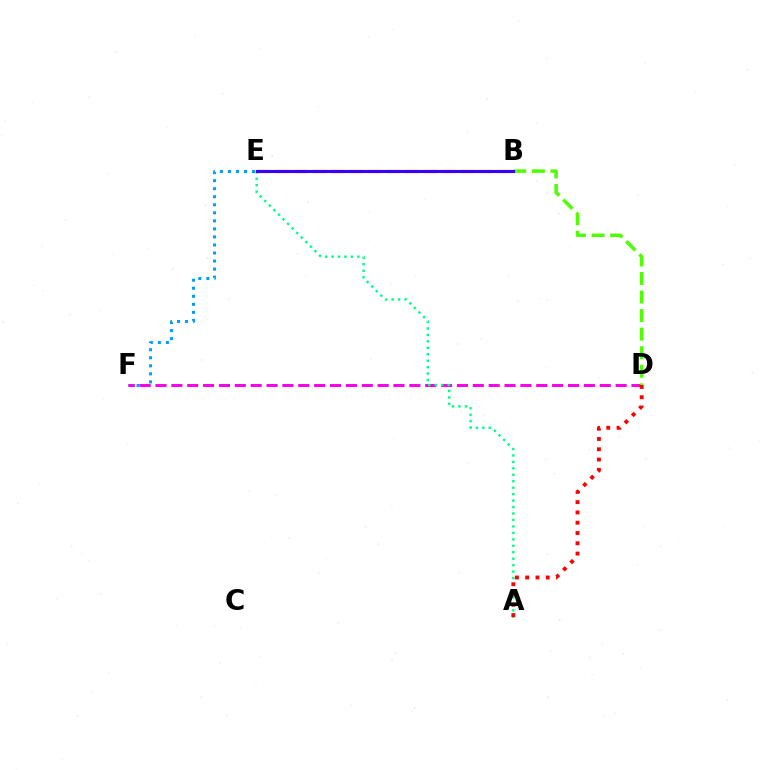{('E', 'F'): [{'color': '#009eff', 'line_style': 'dotted', 'thickness': 2.18}], ('D', 'F'): [{'color': '#ff00ed', 'line_style': 'dashed', 'thickness': 2.16}], ('A', 'E'): [{'color': '#00ff86', 'line_style': 'dotted', 'thickness': 1.75}], ('B', 'E'): [{'color': '#ffd500', 'line_style': 'dashed', 'thickness': 2.51}, {'color': '#3700ff', 'line_style': 'solid', 'thickness': 2.23}], ('B', 'D'): [{'color': '#4fff00', 'line_style': 'dashed', 'thickness': 2.52}], ('A', 'D'): [{'color': '#ff0000', 'line_style': 'dotted', 'thickness': 2.79}]}